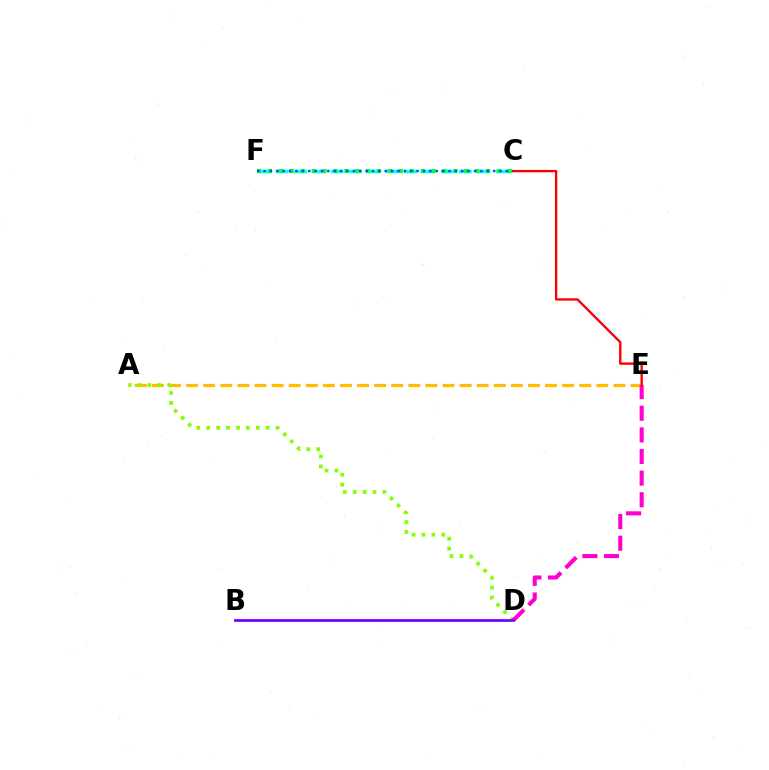{('A', 'E'): [{'color': '#ffbd00', 'line_style': 'dashed', 'thickness': 2.32}], ('A', 'D'): [{'color': '#84ff00', 'line_style': 'dotted', 'thickness': 2.69}], ('D', 'E'): [{'color': '#ff00cf', 'line_style': 'dashed', 'thickness': 2.94}], ('C', 'F'): [{'color': '#00fff6', 'line_style': 'dashed', 'thickness': 2.49}, {'color': '#00ff39', 'line_style': 'dotted', 'thickness': 2.96}, {'color': '#004bff', 'line_style': 'dotted', 'thickness': 1.73}], ('C', 'E'): [{'color': '#ff0000', 'line_style': 'solid', 'thickness': 1.7}], ('B', 'D'): [{'color': '#7200ff', 'line_style': 'solid', 'thickness': 1.96}]}